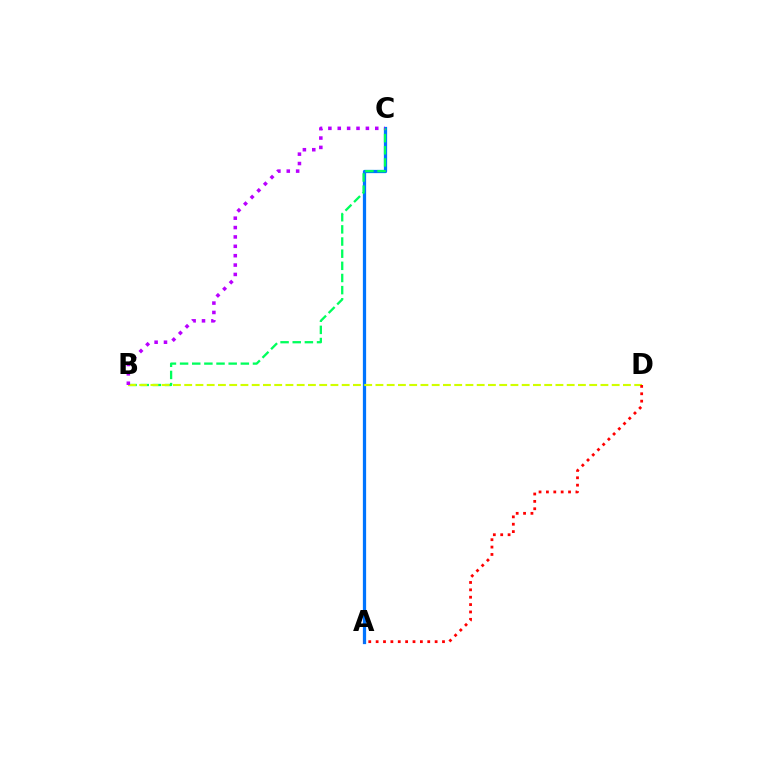{('A', 'C'): [{'color': '#0074ff', 'line_style': 'solid', 'thickness': 2.34}], ('B', 'C'): [{'color': '#00ff5c', 'line_style': 'dashed', 'thickness': 1.65}, {'color': '#b900ff', 'line_style': 'dotted', 'thickness': 2.55}], ('B', 'D'): [{'color': '#d1ff00', 'line_style': 'dashed', 'thickness': 1.53}], ('A', 'D'): [{'color': '#ff0000', 'line_style': 'dotted', 'thickness': 2.0}]}